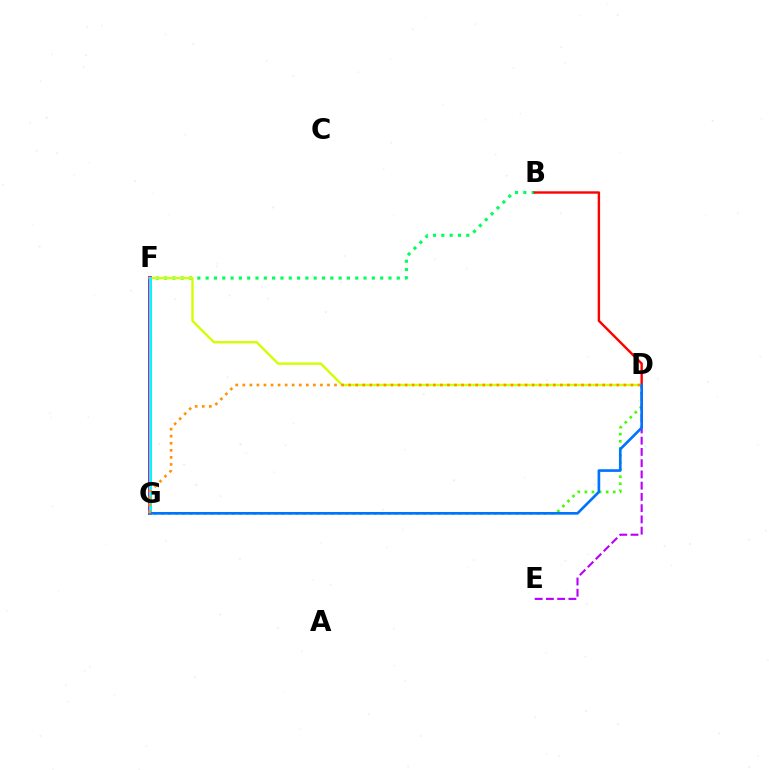{('B', 'F'): [{'color': '#00ff5c', 'line_style': 'dotted', 'thickness': 2.26}], ('F', 'G'): [{'color': '#ff00ac', 'line_style': 'solid', 'thickness': 2.85}, {'color': '#2500ff', 'line_style': 'dotted', 'thickness': 1.92}, {'color': '#00fff6', 'line_style': 'solid', 'thickness': 2.11}], ('D', 'G'): [{'color': '#3dff00', 'line_style': 'dotted', 'thickness': 1.93}, {'color': '#0074ff', 'line_style': 'solid', 'thickness': 1.92}, {'color': '#ff9400', 'line_style': 'dotted', 'thickness': 1.92}], ('D', 'F'): [{'color': '#d1ff00', 'line_style': 'solid', 'thickness': 1.69}], ('D', 'E'): [{'color': '#b900ff', 'line_style': 'dashed', 'thickness': 1.53}], ('B', 'D'): [{'color': '#ff0000', 'line_style': 'solid', 'thickness': 1.72}]}